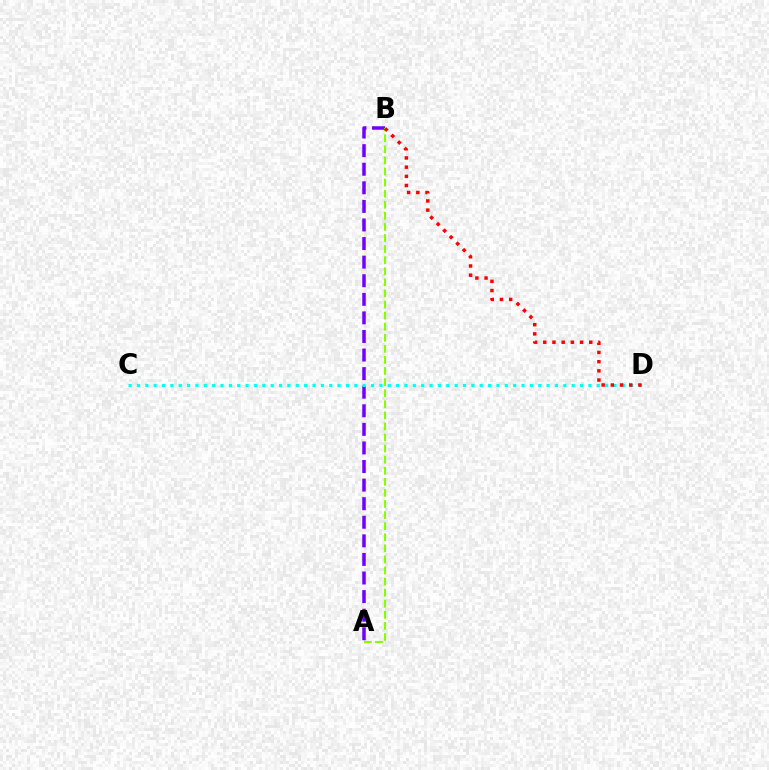{('A', 'B'): [{'color': '#7200ff', 'line_style': 'dashed', 'thickness': 2.52}, {'color': '#84ff00', 'line_style': 'dashed', 'thickness': 1.51}], ('C', 'D'): [{'color': '#00fff6', 'line_style': 'dotted', 'thickness': 2.27}], ('B', 'D'): [{'color': '#ff0000', 'line_style': 'dotted', 'thickness': 2.5}]}